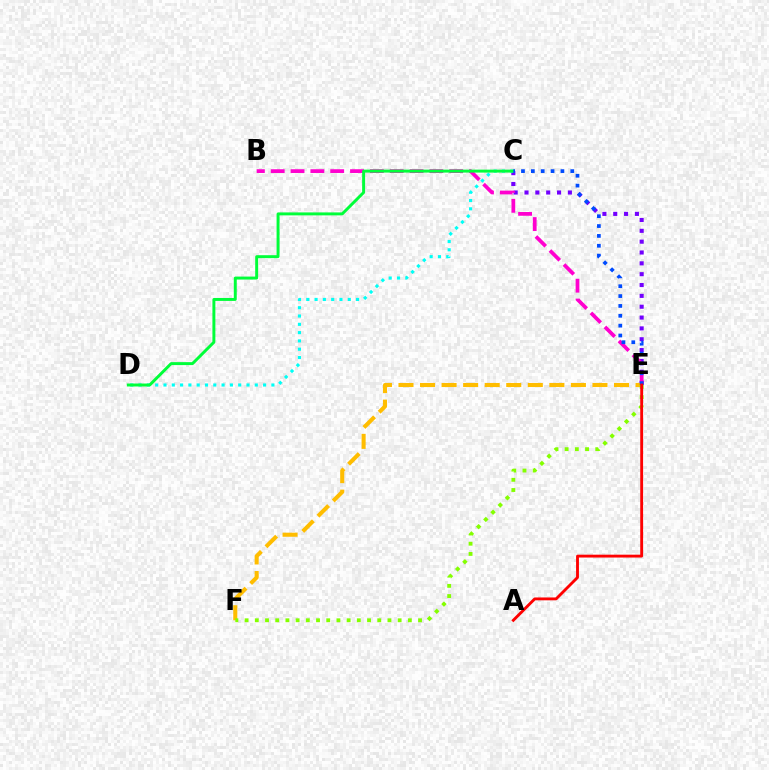{('C', 'E'): [{'color': '#7200ff', 'line_style': 'dotted', 'thickness': 2.95}, {'color': '#004bff', 'line_style': 'dotted', 'thickness': 2.68}], ('B', 'E'): [{'color': '#ff00cf', 'line_style': 'dashed', 'thickness': 2.69}], ('E', 'F'): [{'color': '#ffbd00', 'line_style': 'dashed', 'thickness': 2.93}, {'color': '#84ff00', 'line_style': 'dotted', 'thickness': 2.77}], ('C', 'D'): [{'color': '#00fff6', 'line_style': 'dotted', 'thickness': 2.26}, {'color': '#00ff39', 'line_style': 'solid', 'thickness': 2.12}], ('A', 'E'): [{'color': '#ff0000', 'line_style': 'solid', 'thickness': 2.06}]}